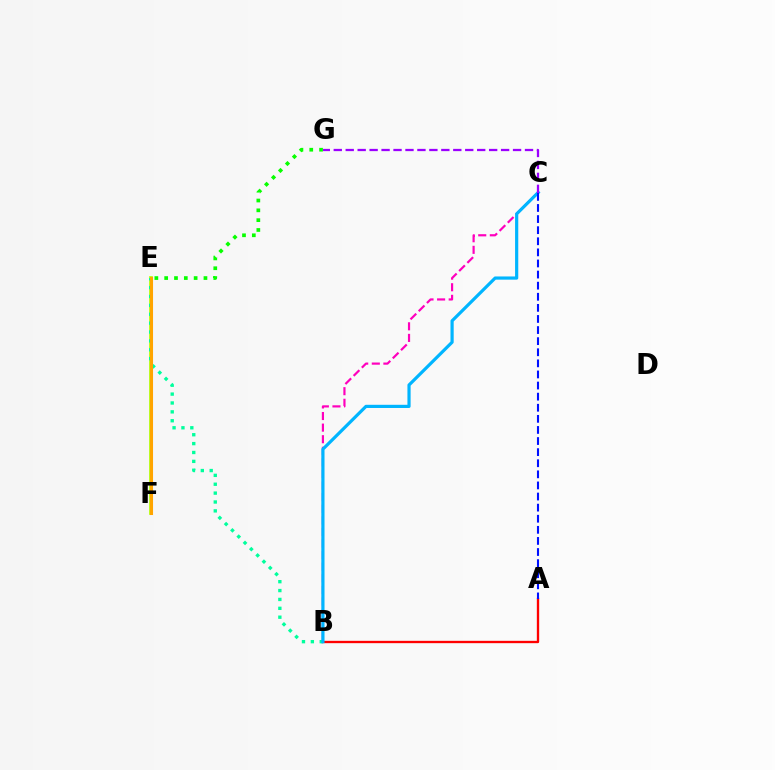{('B', 'C'): [{'color': '#ff00bd', 'line_style': 'dashed', 'thickness': 1.57}, {'color': '#00b5ff', 'line_style': 'solid', 'thickness': 2.3}], ('A', 'B'): [{'color': '#ff0000', 'line_style': 'solid', 'thickness': 1.68}], ('E', 'G'): [{'color': '#08ff00', 'line_style': 'dotted', 'thickness': 2.67}], ('E', 'F'): [{'color': '#b3ff00', 'line_style': 'solid', 'thickness': 2.67}, {'color': '#ffa500', 'line_style': 'solid', 'thickness': 2.2}], ('B', 'E'): [{'color': '#00ff9d', 'line_style': 'dotted', 'thickness': 2.41}], ('A', 'C'): [{'color': '#0010ff', 'line_style': 'dashed', 'thickness': 1.51}], ('C', 'G'): [{'color': '#9b00ff', 'line_style': 'dashed', 'thickness': 1.62}]}